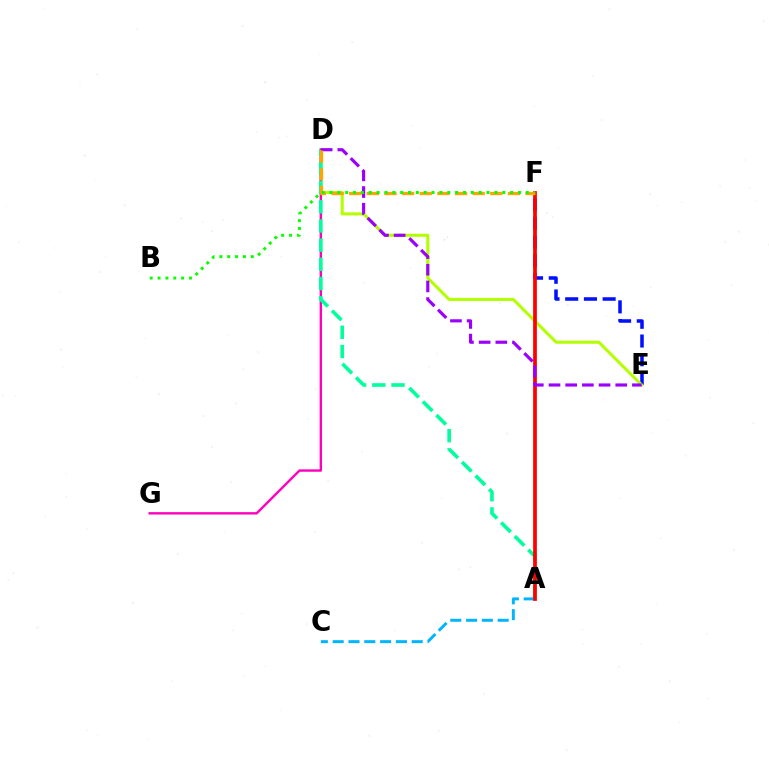{('E', 'F'): [{'color': '#0010ff', 'line_style': 'dashed', 'thickness': 2.54}], ('D', 'E'): [{'color': '#b3ff00', 'line_style': 'solid', 'thickness': 2.19}, {'color': '#9b00ff', 'line_style': 'dashed', 'thickness': 2.27}], ('A', 'C'): [{'color': '#00b5ff', 'line_style': 'dashed', 'thickness': 2.15}], ('D', 'G'): [{'color': '#ff00bd', 'line_style': 'solid', 'thickness': 1.72}], ('A', 'D'): [{'color': '#00ff9d', 'line_style': 'dashed', 'thickness': 2.61}], ('A', 'F'): [{'color': '#ff0000', 'line_style': 'solid', 'thickness': 2.68}], ('D', 'F'): [{'color': '#ffa500', 'line_style': 'dashed', 'thickness': 2.4}], ('B', 'F'): [{'color': '#08ff00', 'line_style': 'dotted', 'thickness': 2.13}]}